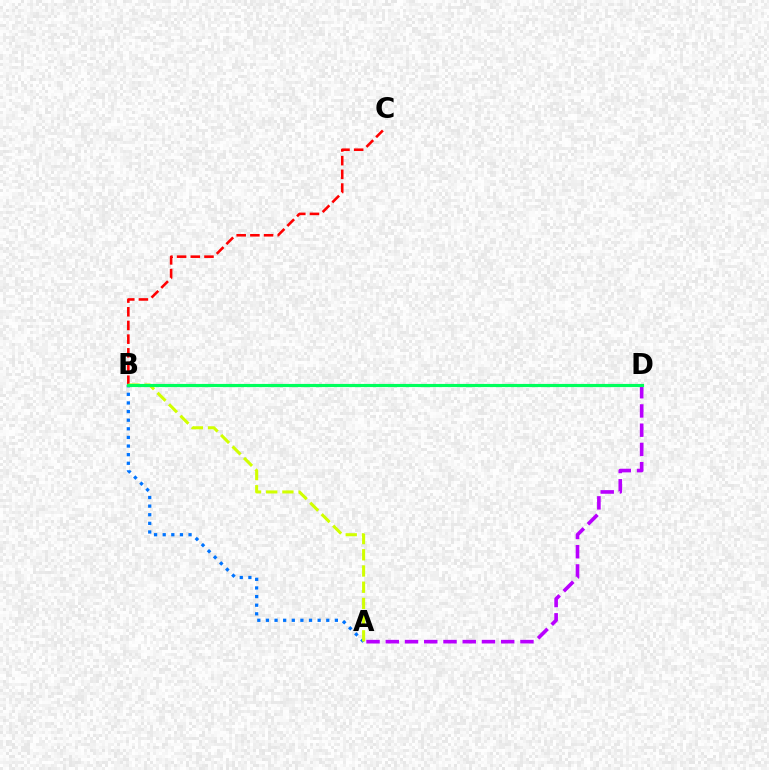{('B', 'C'): [{'color': '#ff0000', 'line_style': 'dashed', 'thickness': 1.86}], ('A', 'D'): [{'color': '#b900ff', 'line_style': 'dashed', 'thickness': 2.61}], ('A', 'B'): [{'color': '#0074ff', 'line_style': 'dotted', 'thickness': 2.34}, {'color': '#d1ff00', 'line_style': 'dashed', 'thickness': 2.2}], ('B', 'D'): [{'color': '#00ff5c', 'line_style': 'solid', 'thickness': 2.26}]}